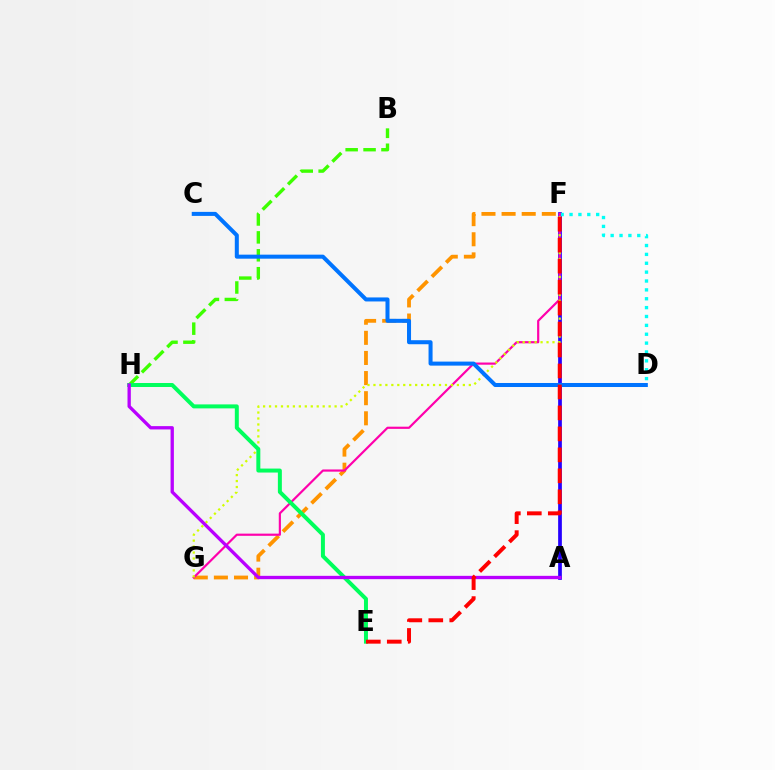{('A', 'F'): [{'color': '#2500ff', 'line_style': 'solid', 'thickness': 2.68}], ('F', 'G'): [{'color': '#ff9400', 'line_style': 'dashed', 'thickness': 2.73}, {'color': '#ff00ac', 'line_style': 'solid', 'thickness': 1.57}, {'color': '#d1ff00', 'line_style': 'dotted', 'thickness': 1.62}], ('B', 'H'): [{'color': '#3dff00', 'line_style': 'dashed', 'thickness': 2.43}], ('D', 'F'): [{'color': '#00fff6', 'line_style': 'dotted', 'thickness': 2.41}], ('C', 'D'): [{'color': '#0074ff', 'line_style': 'solid', 'thickness': 2.9}], ('E', 'H'): [{'color': '#00ff5c', 'line_style': 'solid', 'thickness': 2.87}], ('A', 'H'): [{'color': '#b900ff', 'line_style': 'solid', 'thickness': 2.39}], ('E', 'F'): [{'color': '#ff0000', 'line_style': 'dashed', 'thickness': 2.85}]}